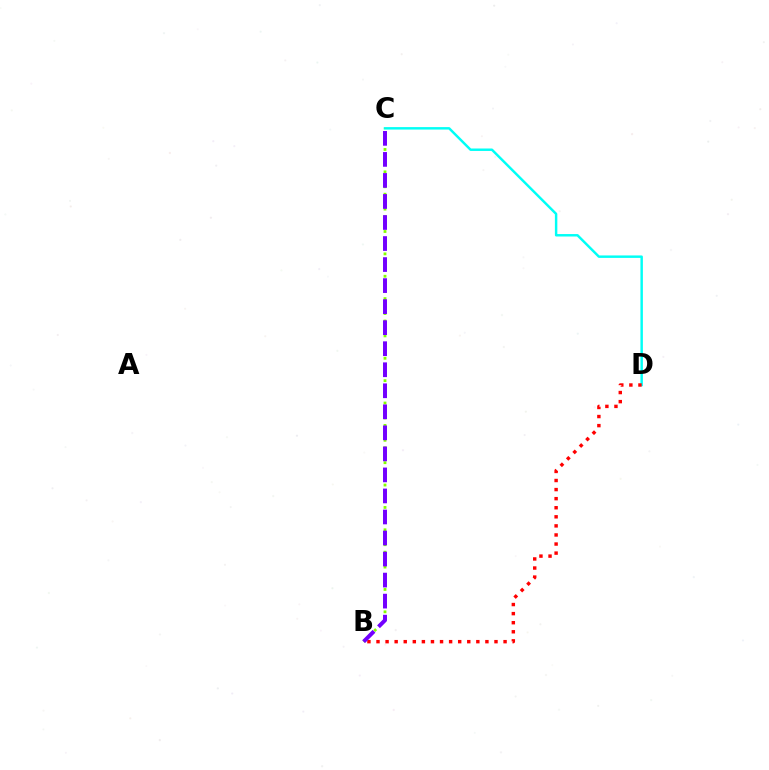{('C', 'D'): [{'color': '#00fff6', 'line_style': 'solid', 'thickness': 1.77}], ('B', 'D'): [{'color': '#ff0000', 'line_style': 'dotted', 'thickness': 2.47}], ('B', 'C'): [{'color': '#84ff00', 'line_style': 'dotted', 'thickness': 2.03}, {'color': '#7200ff', 'line_style': 'dashed', 'thickness': 2.86}]}